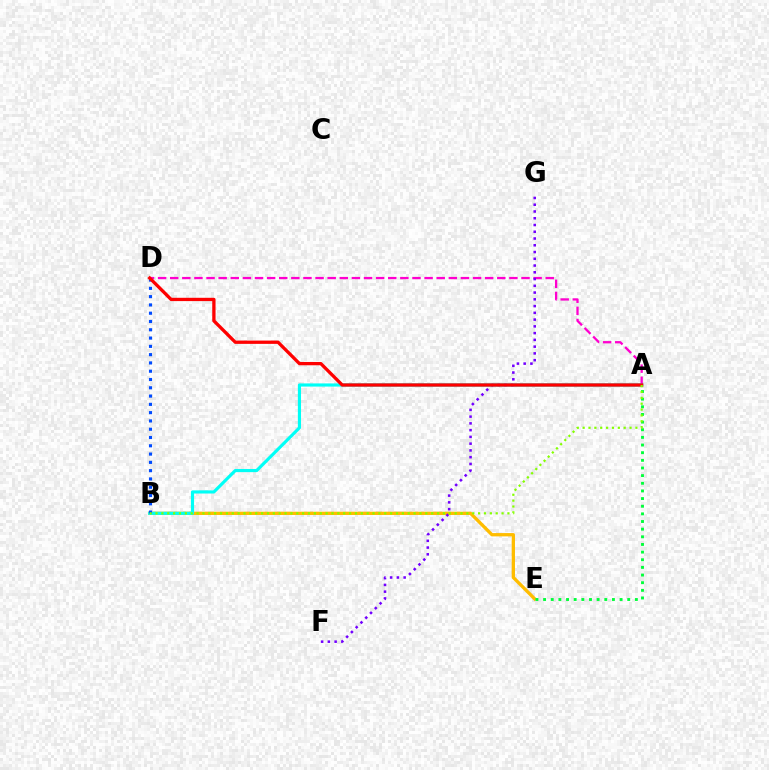{('B', 'E'): [{'color': '#ffbd00', 'line_style': 'solid', 'thickness': 2.38}], ('A', 'D'): [{'color': '#ff00cf', 'line_style': 'dashed', 'thickness': 1.65}, {'color': '#ff0000', 'line_style': 'solid', 'thickness': 2.38}], ('A', 'E'): [{'color': '#00ff39', 'line_style': 'dotted', 'thickness': 2.08}], ('A', 'B'): [{'color': '#00fff6', 'line_style': 'solid', 'thickness': 2.27}, {'color': '#84ff00', 'line_style': 'dotted', 'thickness': 1.59}], ('F', 'G'): [{'color': '#7200ff', 'line_style': 'dotted', 'thickness': 1.84}], ('B', 'D'): [{'color': '#004bff', 'line_style': 'dotted', 'thickness': 2.25}]}